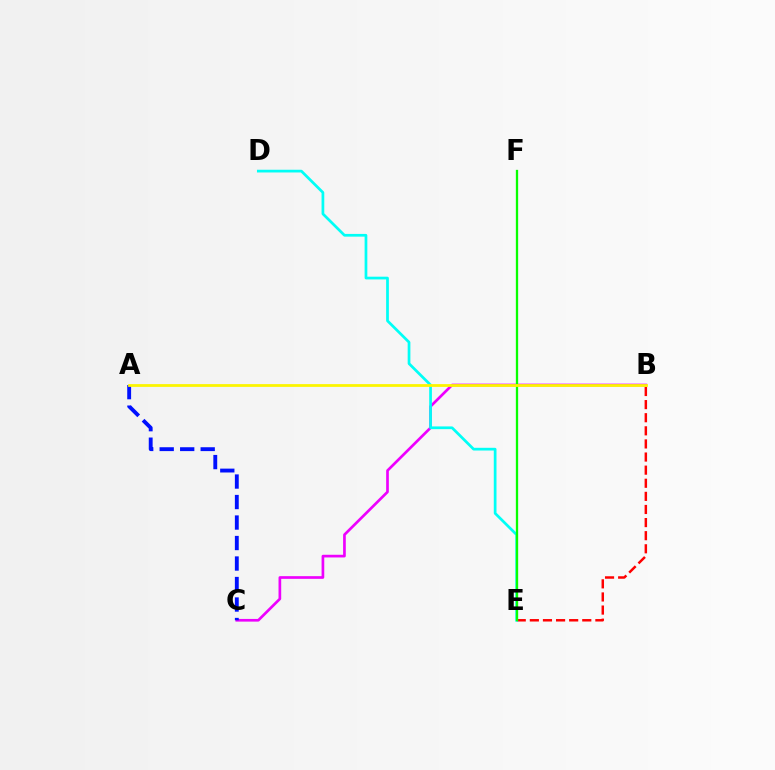{('B', 'C'): [{'color': '#ee00ff', 'line_style': 'solid', 'thickness': 1.93}], ('B', 'E'): [{'color': '#ff0000', 'line_style': 'dashed', 'thickness': 1.78}], ('A', 'C'): [{'color': '#0010ff', 'line_style': 'dashed', 'thickness': 2.78}], ('D', 'E'): [{'color': '#00fff6', 'line_style': 'solid', 'thickness': 1.96}], ('E', 'F'): [{'color': '#08ff00', 'line_style': 'solid', 'thickness': 1.66}], ('A', 'B'): [{'color': '#fcf500', 'line_style': 'solid', 'thickness': 1.99}]}